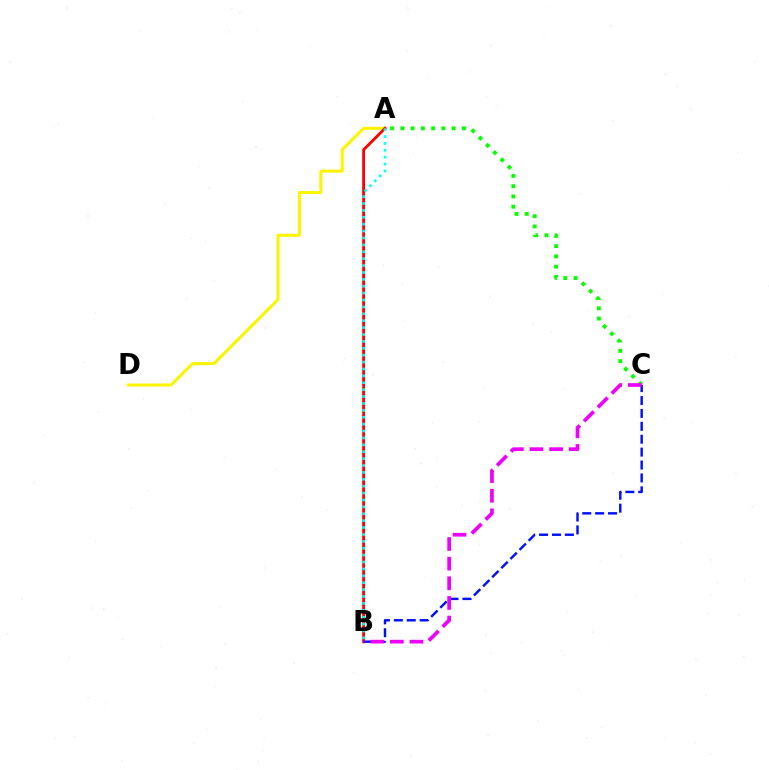{('A', 'D'): [{'color': '#fcf500', 'line_style': 'solid', 'thickness': 2.18}], ('A', 'B'): [{'color': '#ff0000', 'line_style': 'solid', 'thickness': 2.04}, {'color': '#00fff6', 'line_style': 'dotted', 'thickness': 1.87}], ('B', 'C'): [{'color': '#0010ff', 'line_style': 'dashed', 'thickness': 1.75}, {'color': '#ee00ff', 'line_style': 'dashed', 'thickness': 2.67}], ('A', 'C'): [{'color': '#08ff00', 'line_style': 'dotted', 'thickness': 2.79}]}